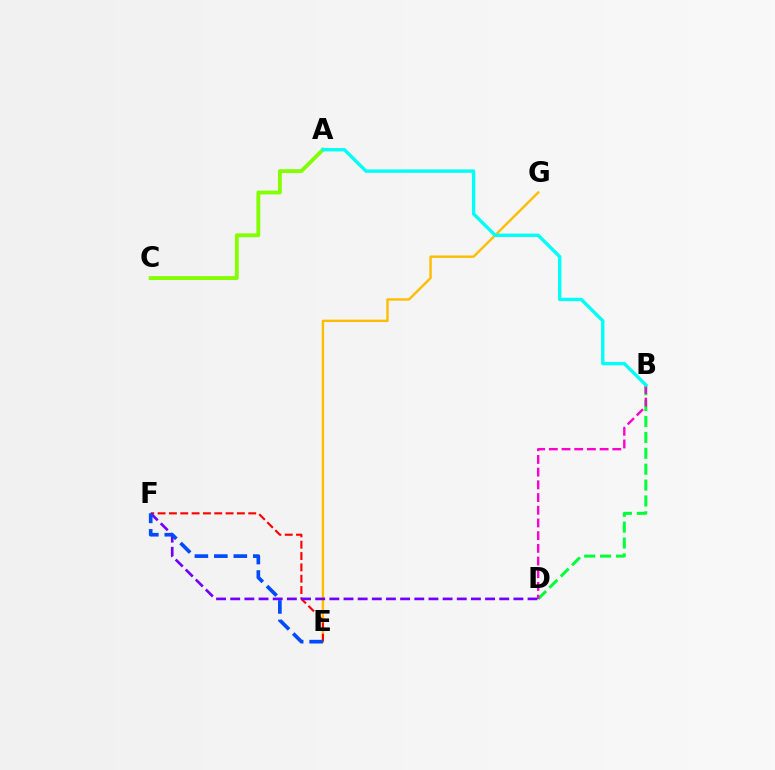{('B', 'D'): [{'color': '#00ff39', 'line_style': 'dashed', 'thickness': 2.16}, {'color': '#ff00cf', 'line_style': 'dashed', 'thickness': 1.73}], ('A', 'C'): [{'color': '#84ff00', 'line_style': 'solid', 'thickness': 2.78}], ('E', 'G'): [{'color': '#ffbd00', 'line_style': 'solid', 'thickness': 1.73}], ('E', 'F'): [{'color': '#ff0000', 'line_style': 'dashed', 'thickness': 1.54}, {'color': '#004bff', 'line_style': 'dashed', 'thickness': 2.64}], ('D', 'F'): [{'color': '#7200ff', 'line_style': 'dashed', 'thickness': 1.92}], ('A', 'B'): [{'color': '#00fff6', 'line_style': 'solid', 'thickness': 2.42}]}